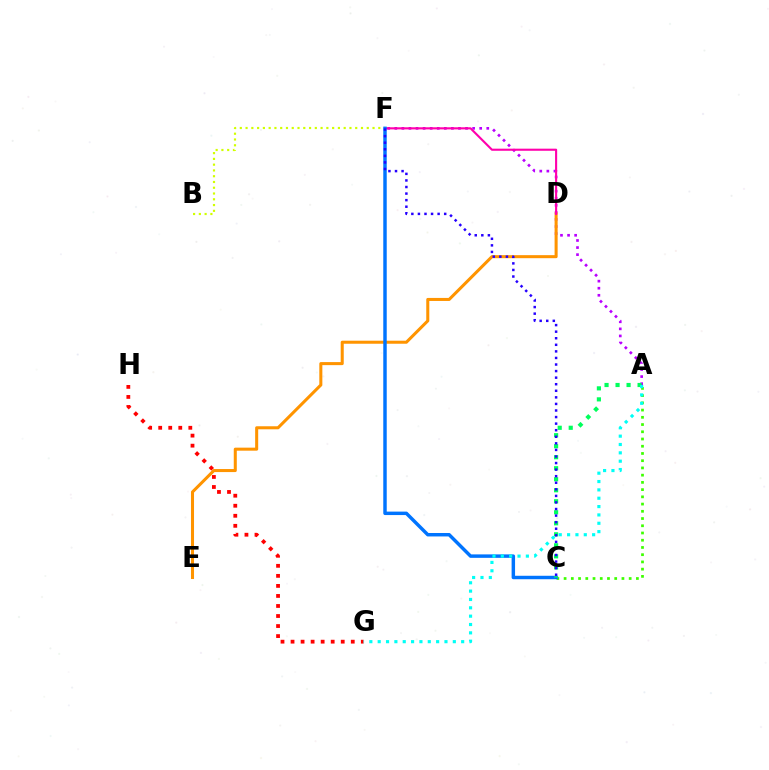{('G', 'H'): [{'color': '#ff0000', 'line_style': 'dotted', 'thickness': 2.73}], ('A', 'C'): [{'color': '#3dff00', 'line_style': 'dotted', 'thickness': 1.96}, {'color': '#00ff5c', 'line_style': 'dotted', 'thickness': 2.99}], ('A', 'F'): [{'color': '#b900ff', 'line_style': 'dotted', 'thickness': 1.92}], ('D', 'E'): [{'color': '#ff9400', 'line_style': 'solid', 'thickness': 2.19}], ('D', 'F'): [{'color': '#ff00ac', 'line_style': 'solid', 'thickness': 1.52}], ('B', 'F'): [{'color': '#d1ff00', 'line_style': 'dotted', 'thickness': 1.57}], ('C', 'F'): [{'color': '#0074ff', 'line_style': 'solid', 'thickness': 2.49}, {'color': '#2500ff', 'line_style': 'dotted', 'thickness': 1.78}], ('A', 'G'): [{'color': '#00fff6', 'line_style': 'dotted', 'thickness': 2.27}]}